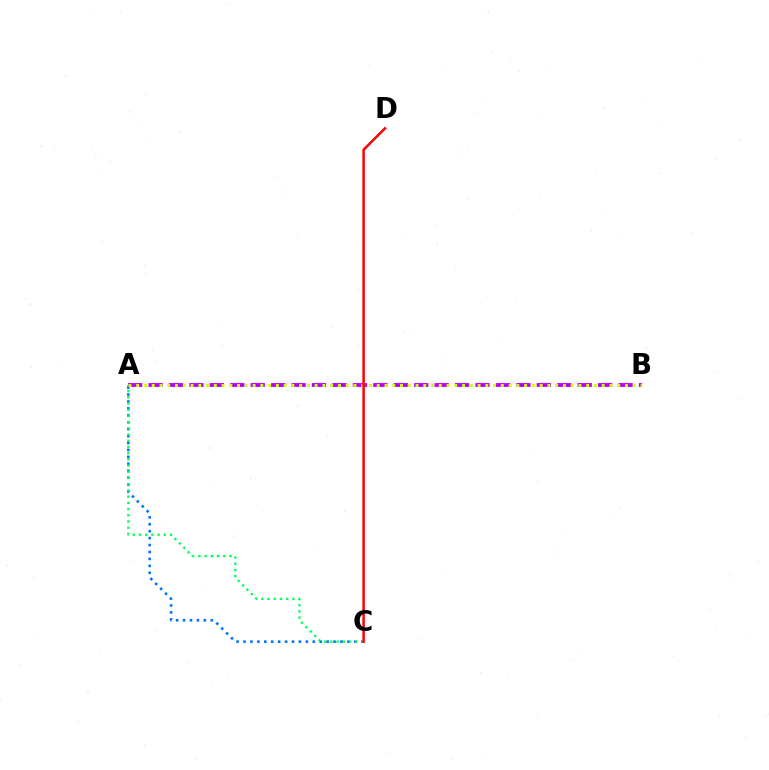{('A', 'C'): [{'color': '#0074ff', 'line_style': 'dotted', 'thickness': 1.88}, {'color': '#00ff5c', 'line_style': 'dotted', 'thickness': 1.69}], ('A', 'B'): [{'color': '#b900ff', 'line_style': 'dashed', 'thickness': 2.78}, {'color': '#d1ff00', 'line_style': 'dotted', 'thickness': 2.11}], ('C', 'D'): [{'color': '#ff0000', 'line_style': 'solid', 'thickness': 1.8}]}